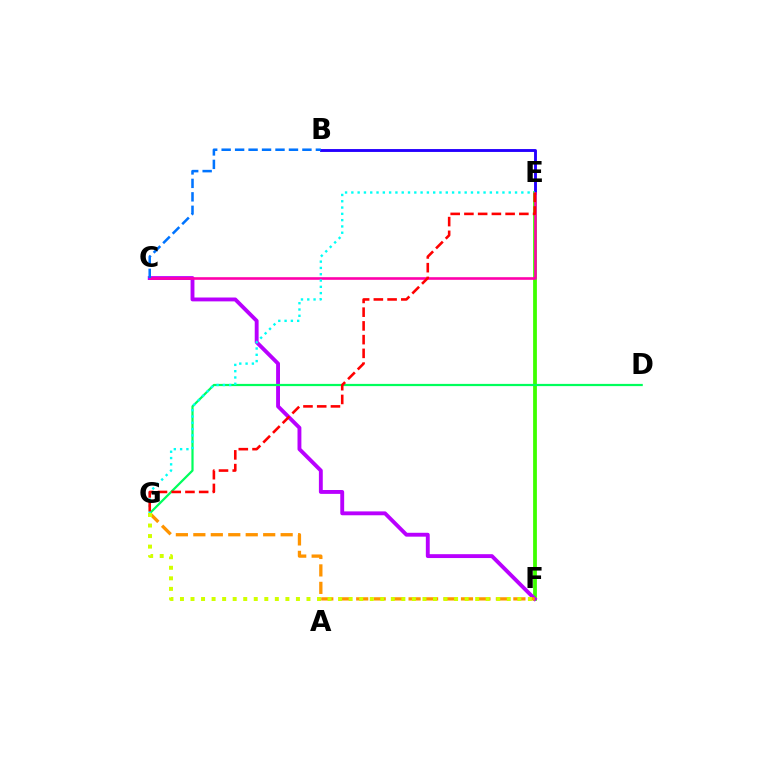{('E', 'F'): [{'color': '#3dff00', 'line_style': 'solid', 'thickness': 2.72}], ('B', 'E'): [{'color': '#2500ff', 'line_style': 'solid', 'thickness': 2.08}], ('C', 'F'): [{'color': '#b900ff', 'line_style': 'solid', 'thickness': 2.79}], ('C', 'E'): [{'color': '#ff00ac', 'line_style': 'solid', 'thickness': 1.88}], ('F', 'G'): [{'color': '#ff9400', 'line_style': 'dashed', 'thickness': 2.37}, {'color': '#d1ff00', 'line_style': 'dotted', 'thickness': 2.86}], ('D', 'G'): [{'color': '#00ff5c', 'line_style': 'solid', 'thickness': 1.6}], ('E', 'G'): [{'color': '#00fff6', 'line_style': 'dotted', 'thickness': 1.71}, {'color': '#ff0000', 'line_style': 'dashed', 'thickness': 1.87}], ('B', 'C'): [{'color': '#0074ff', 'line_style': 'dashed', 'thickness': 1.83}]}